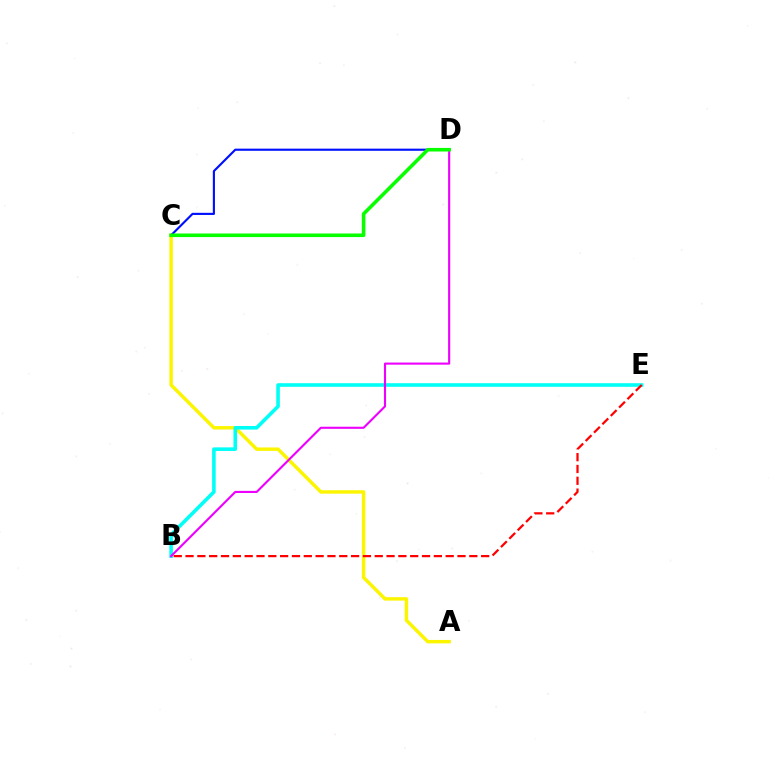{('A', 'C'): [{'color': '#fcf500', 'line_style': 'solid', 'thickness': 2.48}], ('B', 'E'): [{'color': '#00fff6', 'line_style': 'solid', 'thickness': 2.58}, {'color': '#ff0000', 'line_style': 'dashed', 'thickness': 1.61}], ('C', 'D'): [{'color': '#0010ff', 'line_style': 'solid', 'thickness': 1.54}, {'color': '#08ff00', 'line_style': 'solid', 'thickness': 2.58}], ('B', 'D'): [{'color': '#ee00ff', 'line_style': 'solid', 'thickness': 1.52}]}